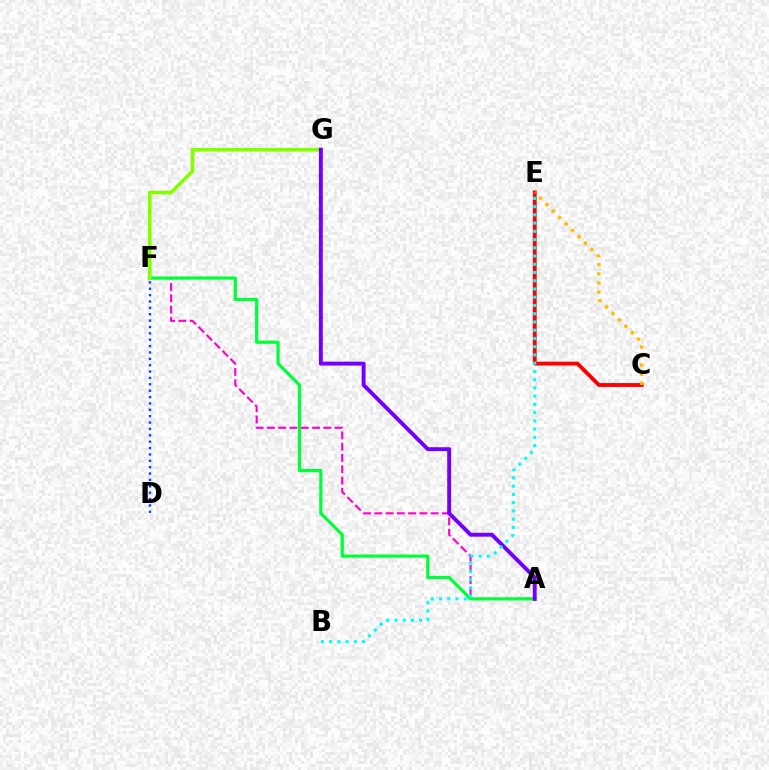{('C', 'E'): [{'color': '#ff0000', 'line_style': 'solid', 'thickness': 2.78}, {'color': '#ffbd00', 'line_style': 'dotted', 'thickness': 2.47}], ('A', 'F'): [{'color': '#ff00cf', 'line_style': 'dashed', 'thickness': 1.53}, {'color': '#00ff39', 'line_style': 'solid', 'thickness': 2.3}], ('F', 'G'): [{'color': '#84ff00', 'line_style': 'solid', 'thickness': 2.62}], ('A', 'G'): [{'color': '#7200ff', 'line_style': 'solid', 'thickness': 2.82}], ('D', 'F'): [{'color': '#004bff', 'line_style': 'dotted', 'thickness': 1.73}], ('B', 'E'): [{'color': '#00fff6', 'line_style': 'dotted', 'thickness': 2.24}]}